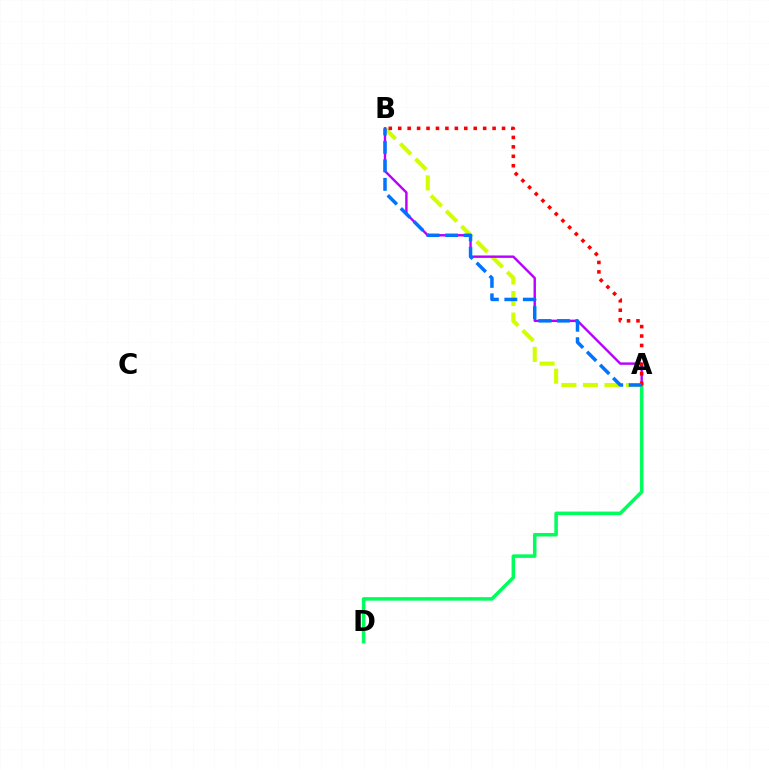{('A', 'D'): [{'color': '#00ff5c', 'line_style': 'solid', 'thickness': 2.54}], ('A', 'B'): [{'color': '#d1ff00', 'line_style': 'dashed', 'thickness': 2.93}, {'color': '#b900ff', 'line_style': 'solid', 'thickness': 1.73}, {'color': '#ff0000', 'line_style': 'dotted', 'thickness': 2.56}, {'color': '#0074ff', 'line_style': 'dashed', 'thickness': 2.51}]}